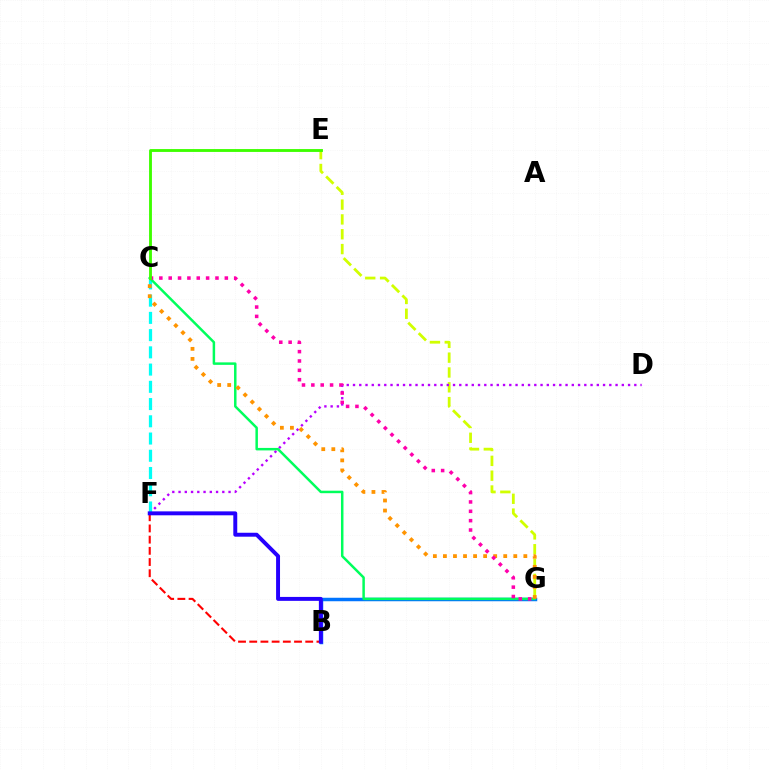{('E', 'G'): [{'color': '#d1ff00', 'line_style': 'dashed', 'thickness': 2.01}], ('D', 'F'): [{'color': '#b900ff', 'line_style': 'dotted', 'thickness': 1.7}], ('B', 'G'): [{'color': '#0074ff', 'line_style': 'solid', 'thickness': 2.51}], ('C', 'F'): [{'color': '#00fff6', 'line_style': 'dashed', 'thickness': 2.34}], ('C', 'G'): [{'color': '#00ff5c', 'line_style': 'solid', 'thickness': 1.79}, {'color': '#ff9400', 'line_style': 'dotted', 'thickness': 2.73}, {'color': '#ff00ac', 'line_style': 'dotted', 'thickness': 2.54}], ('B', 'F'): [{'color': '#ff0000', 'line_style': 'dashed', 'thickness': 1.52}, {'color': '#2500ff', 'line_style': 'solid', 'thickness': 2.83}], ('C', 'E'): [{'color': '#3dff00', 'line_style': 'solid', 'thickness': 2.06}]}